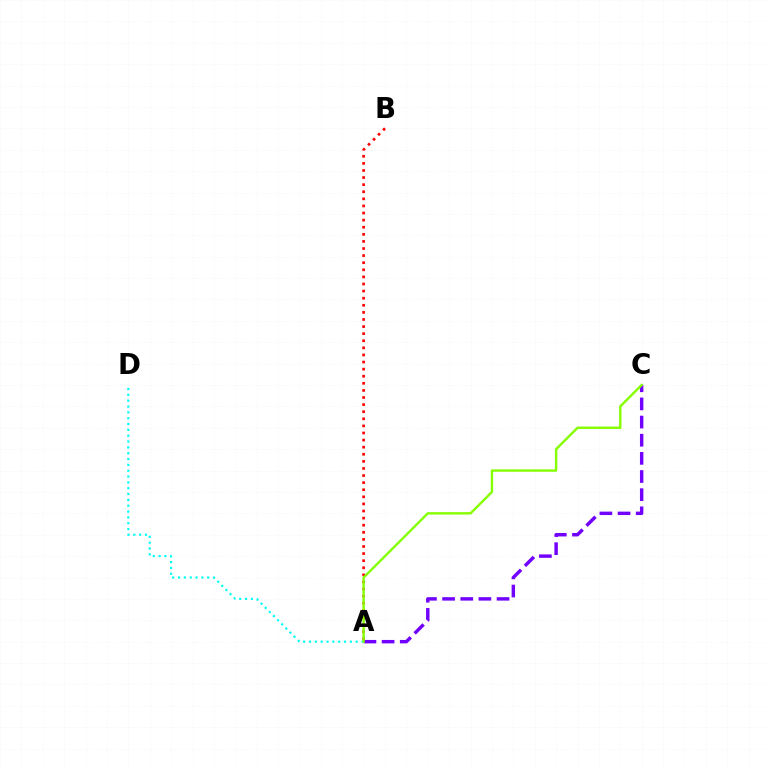{('A', 'C'): [{'color': '#7200ff', 'line_style': 'dashed', 'thickness': 2.47}, {'color': '#84ff00', 'line_style': 'solid', 'thickness': 1.72}], ('A', 'D'): [{'color': '#00fff6', 'line_style': 'dotted', 'thickness': 1.59}], ('A', 'B'): [{'color': '#ff0000', 'line_style': 'dotted', 'thickness': 1.93}]}